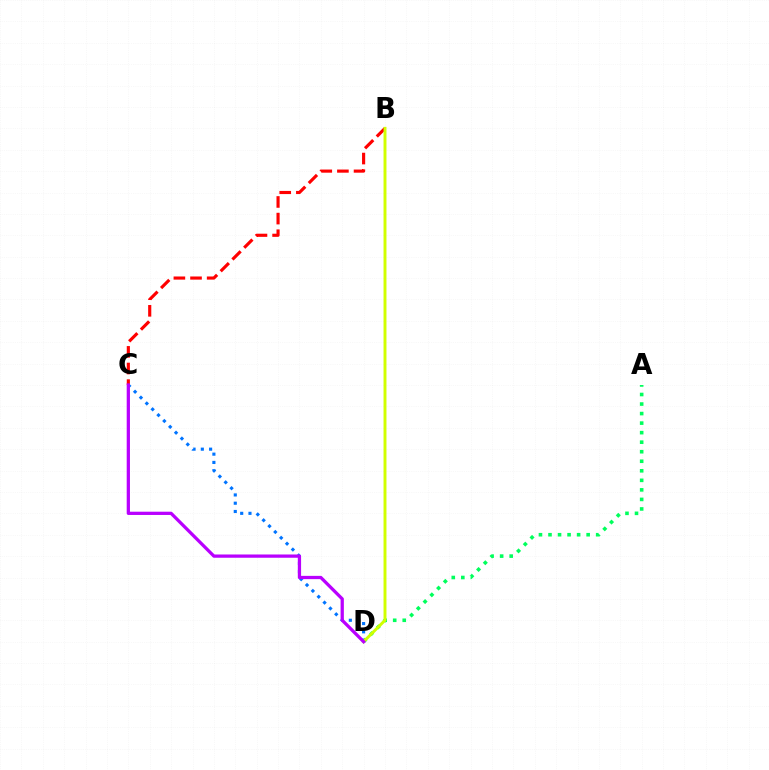{('C', 'D'): [{'color': '#0074ff', 'line_style': 'dotted', 'thickness': 2.25}, {'color': '#b900ff', 'line_style': 'solid', 'thickness': 2.35}], ('A', 'D'): [{'color': '#00ff5c', 'line_style': 'dotted', 'thickness': 2.59}], ('B', 'C'): [{'color': '#ff0000', 'line_style': 'dashed', 'thickness': 2.26}], ('B', 'D'): [{'color': '#d1ff00', 'line_style': 'solid', 'thickness': 2.11}]}